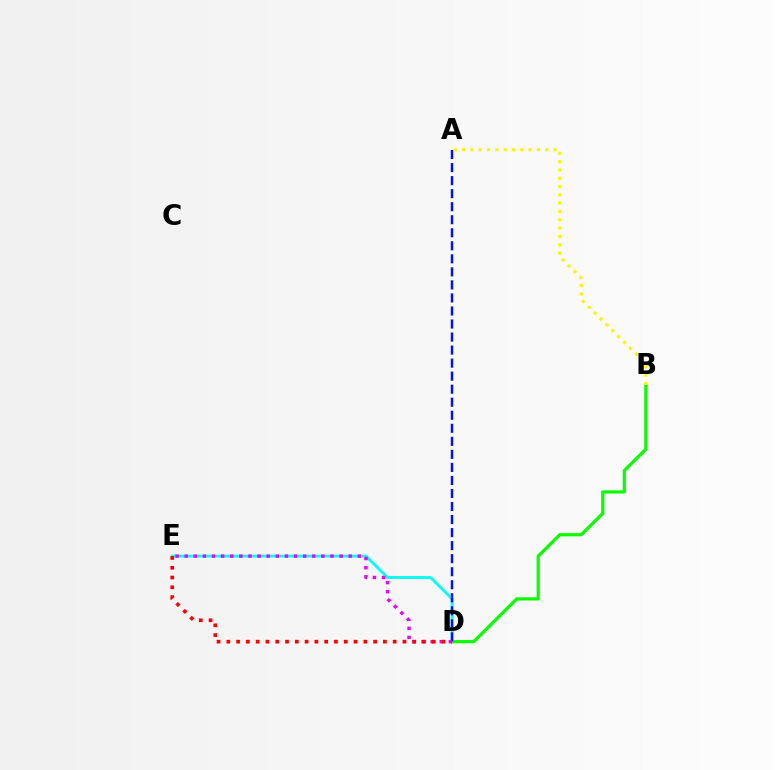{('D', 'E'): [{'color': '#00fff6', 'line_style': 'solid', 'thickness': 2.02}, {'color': '#ee00ff', 'line_style': 'dotted', 'thickness': 2.48}, {'color': '#ff0000', 'line_style': 'dotted', 'thickness': 2.66}], ('B', 'D'): [{'color': '#08ff00', 'line_style': 'solid', 'thickness': 2.29}], ('A', 'D'): [{'color': '#0010ff', 'line_style': 'dashed', 'thickness': 1.77}], ('A', 'B'): [{'color': '#fcf500', 'line_style': 'dotted', 'thickness': 2.26}]}